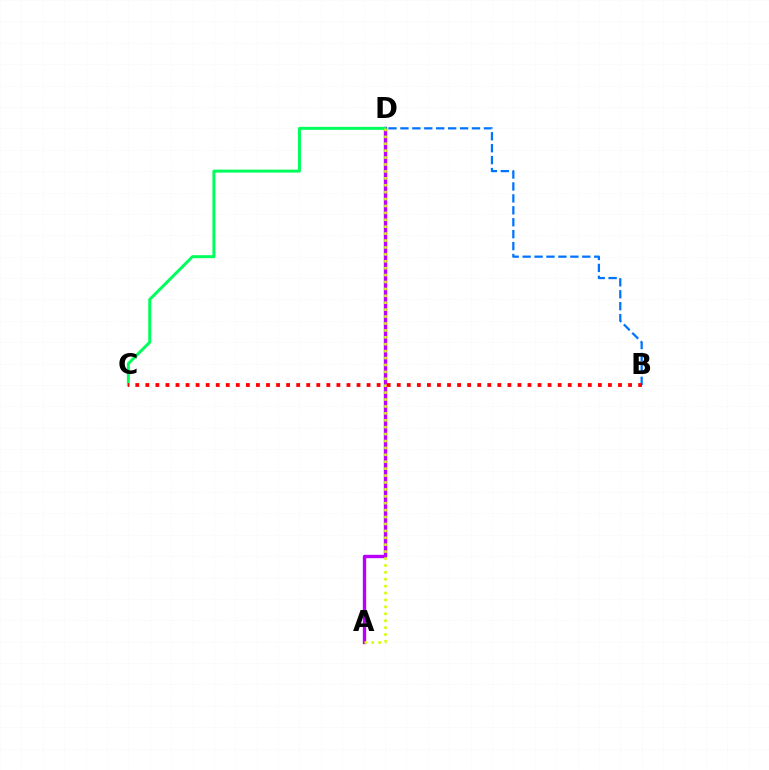{('B', 'D'): [{'color': '#0074ff', 'line_style': 'dashed', 'thickness': 1.62}], ('A', 'D'): [{'color': '#b900ff', 'line_style': 'solid', 'thickness': 2.43}, {'color': '#d1ff00', 'line_style': 'dotted', 'thickness': 1.88}], ('C', 'D'): [{'color': '#00ff5c', 'line_style': 'solid', 'thickness': 2.14}], ('B', 'C'): [{'color': '#ff0000', 'line_style': 'dotted', 'thickness': 2.73}]}